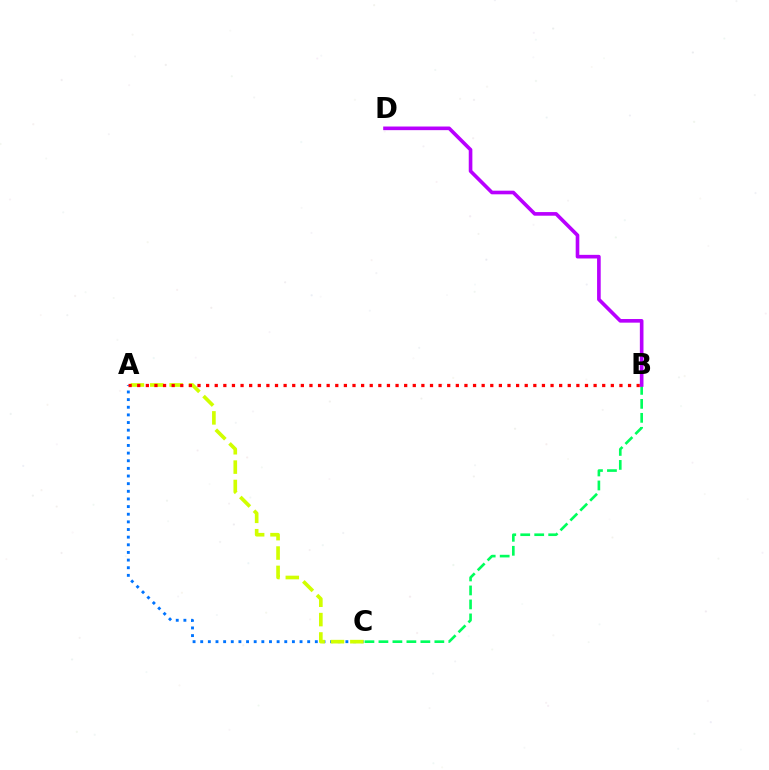{('A', 'C'): [{'color': '#0074ff', 'line_style': 'dotted', 'thickness': 2.08}, {'color': '#d1ff00', 'line_style': 'dashed', 'thickness': 2.63}], ('B', 'C'): [{'color': '#00ff5c', 'line_style': 'dashed', 'thickness': 1.9}], ('A', 'B'): [{'color': '#ff0000', 'line_style': 'dotted', 'thickness': 2.34}], ('B', 'D'): [{'color': '#b900ff', 'line_style': 'solid', 'thickness': 2.61}]}